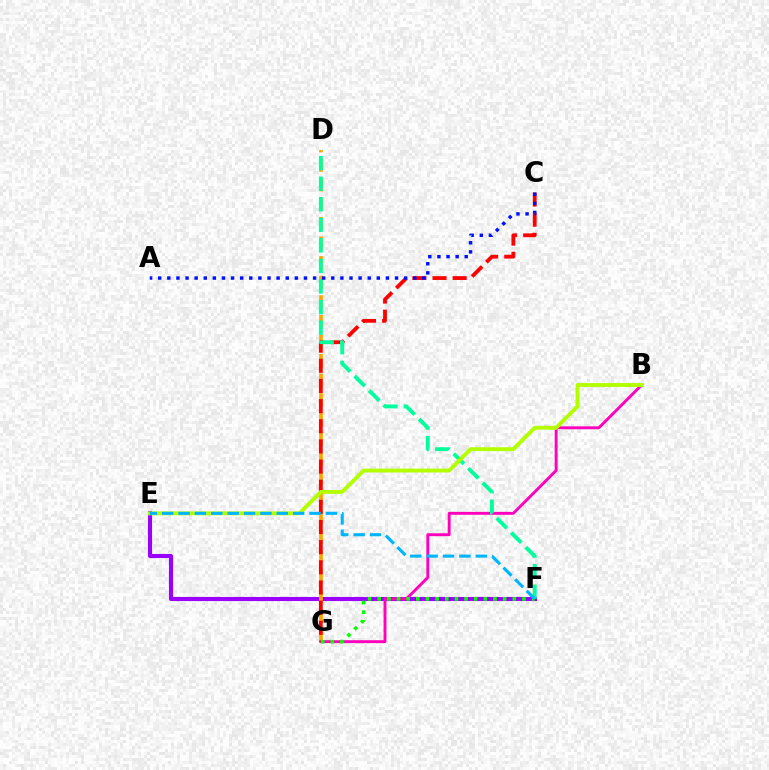{('E', 'F'): [{'color': '#9b00ff', 'line_style': 'solid', 'thickness': 2.96}, {'color': '#00b5ff', 'line_style': 'dashed', 'thickness': 2.22}], ('D', 'G'): [{'color': '#ffa500', 'line_style': 'dashed', 'thickness': 2.66}], ('B', 'G'): [{'color': '#ff00bd', 'line_style': 'solid', 'thickness': 2.08}], ('C', 'G'): [{'color': '#ff0000', 'line_style': 'dashed', 'thickness': 2.74}], ('D', 'F'): [{'color': '#00ff9d', 'line_style': 'dashed', 'thickness': 2.79}], ('A', 'C'): [{'color': '#0010ff', 'line_style': 'dotted', 'thickness': 2.47}], ('B', 'E'): [{'color': '#b3ff00', 'line_style': 'solid', 'thickness': 2.8}], ('F', 'G'): [{'color': '#08ff00', 'line_style': 'dotted', 'thickness': 2.62}]}